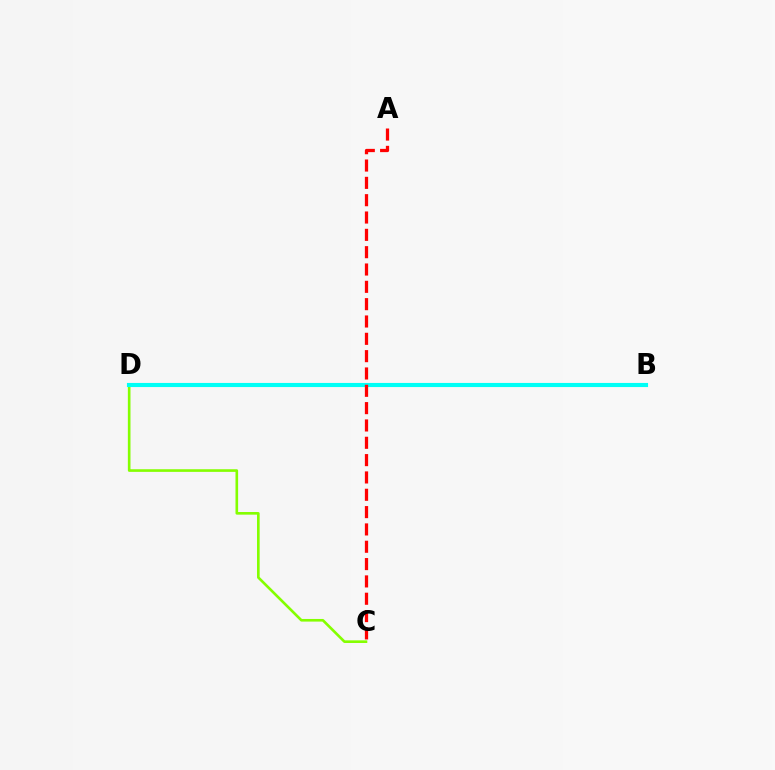{('C', 'D'): [{'color': '#84ff00', 'line_style': 'solid', 'thickness': 1.9}], ('B', 'D'): [{'color': '#7200ff', 'line_style': 'solid', 'thickness': 2.04}, {'color': '#00fff6', 'line_style': 'solid', 'thickness': 2.96}], ('A', 'C'): [{'color': '#ff0000', 'line_style': 'dashed', 'thickness': 2.35}]}